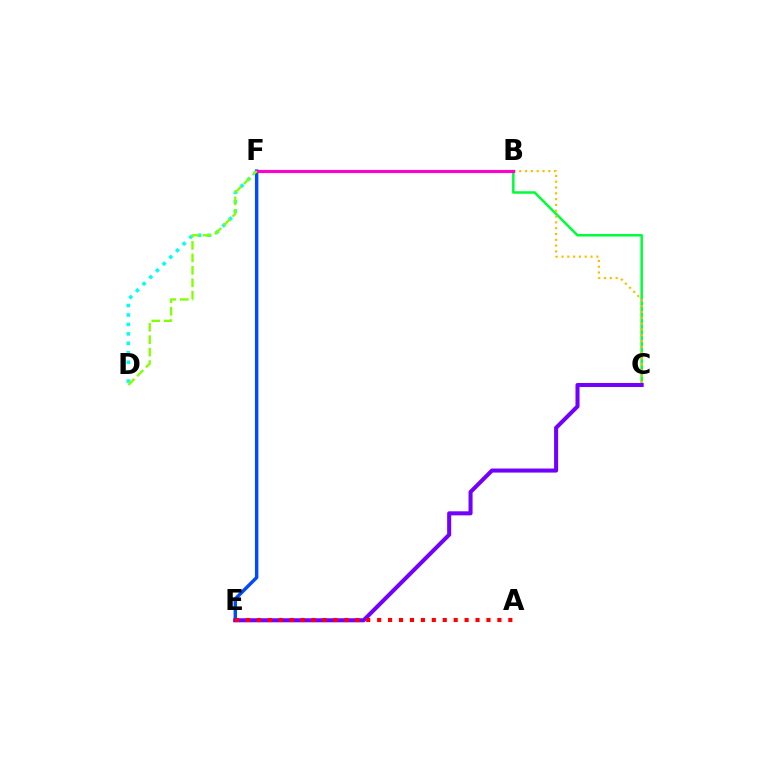{('B', 'C'): [{'color': '#00ff39', 'line_style': 'solid', 'thickness': 1.82}, {'color': '#ffbd00', 'line_style': 'dotted', 'thickness': 1.58}], ('D', 'F'): [{'color': '#00fff6', 'line_style': 'dotted', 'thickness': 2.57}, {'color': '#84ff00', 'line_style': 'dashed', 'thickness': 1.69}], ('E', 'F'): [{'color': '#004bff', 'line_style': 'solid', 'thickness': 2.45}], ('C', 'E'): [{'color': '#7200ff', 'line_style': 'solid', 'thickness': 2.91}], ('B', 'F'): [{'color': '#ff00cf', 'line_style': 'solid', 'thickness': 2.25}], ('A', 'E'): [{'color': '#ff0000', 'line_style': 'dotted', 'thickness': 2.97}]}